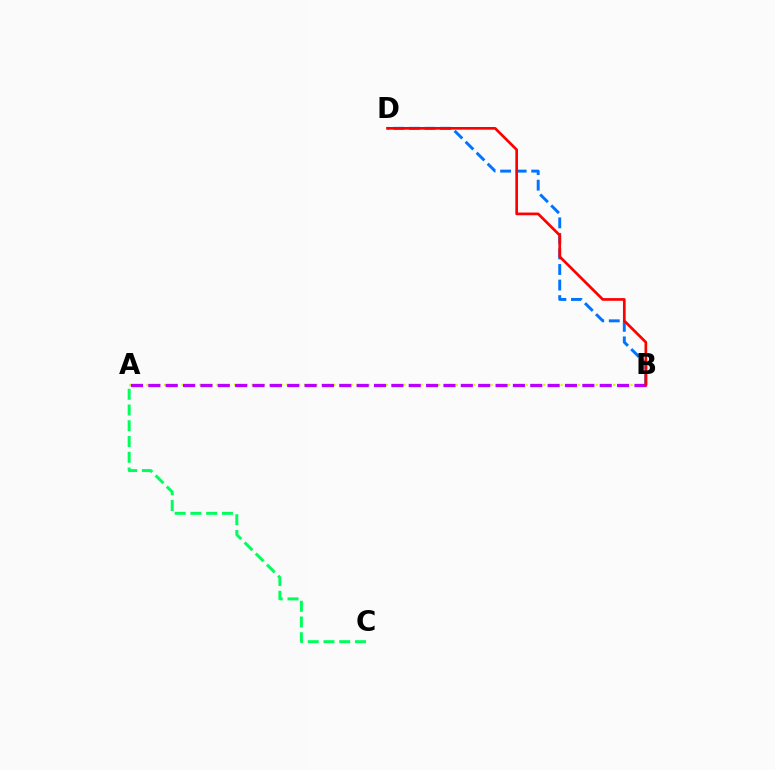{('B', 'D'): [{'color': '#0074ff', 'line_style': 'dashed', 'thickness': 2.11}, {'color': '#ff0000', 'line_style': 'solid', 'thickness': 1.94}], ('A', 'B'): [{'color': '#d1ff00', 'line_style': 'dotted', 'thickness': 1.58}, {'color': '#b900ff', 'line_style': 'dashed', 'thickness': 2.36}], ('A', 'C'): [{'color': '#00ff5c', 'line_style': 'dashed', 'thickness': 2.14}]}